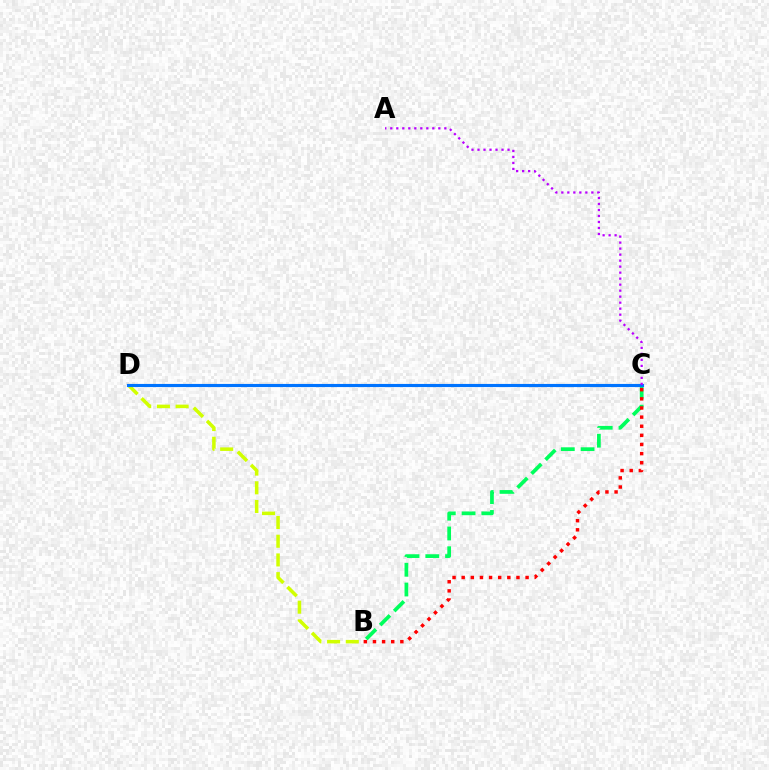{('B', 'C'): [{'color': '#00ff5c', 'line_style': 'dashed', 'thickness': 2.69}, {'color': '#ff0000', 'line_style': 'dotted', 'thickness': 2.48}], ('B', 'D'): [{'color': '#d1ff00', 'line_style': 'dashed', 'thickness': 2.54}], ('C', 'D'): [{'color': '#0074ff', 'line_style': 'solid', 'thickness': 2.25}], ('A', 'C'): [{'color': '#b900ff', 'line_style': 'dotted', 'thickness': 1.63}]}